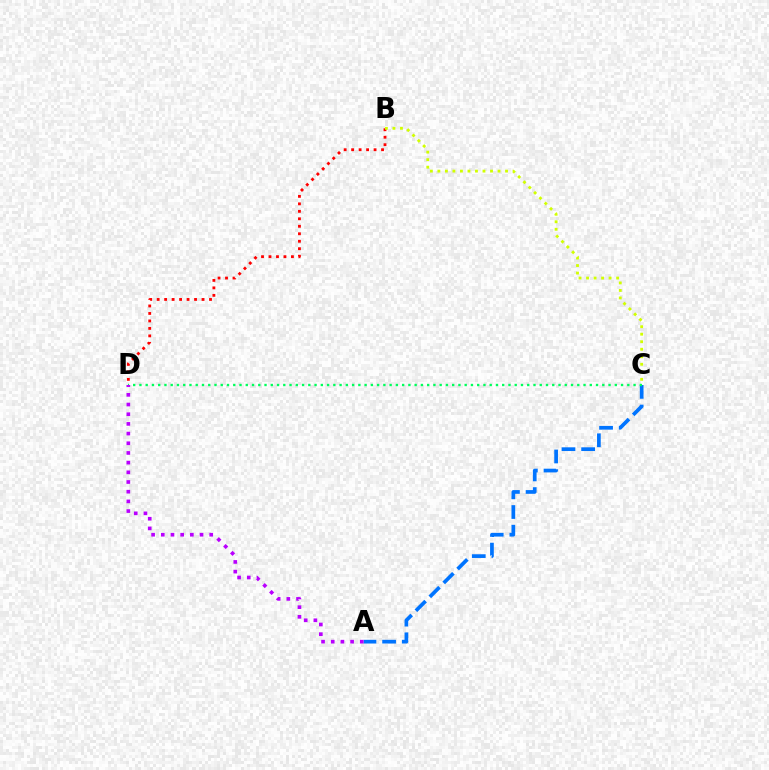{('B', 'D'): [{'color': '#ff0000', 'line_style': 'dotted', 'thickness': 2.03}], ('A', 'C'): [{'color': '#0074ff', 'line_style': 'dashed', 'thickness': 2.67}], ('B', 'C'): [{'color': '#d1ff00', 'line_style': 'dotted', 'thickness': 2.04}], ('C', 'D'): [{'color': '#00ff5c', 'line_style': 'dotted', 'thickness': 1.7}], ('A', 'D'): [{'color': '#b900ff', 'line_style': 'dotted', 'thickness': 2.63}]}